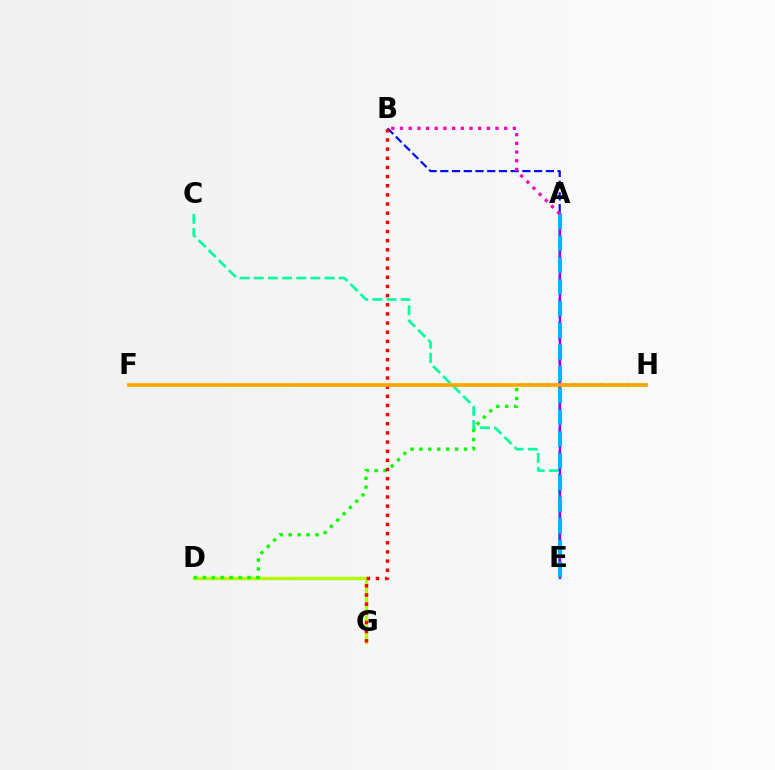{('D', 'G'): [{'color': '#b3ff00', 'line_style': 'solid', 'thickness': 2.42}], ('C', 'E'): [{'color': '#00ff9d', 'line_style': 'dashed', 'thickness': 1.92}], ('D', 'H'): [{'color': '#08ff00', 'line_style': 'dotted', 'thickness': 2.43}], ('B', 'E'): [{'color': '#0010ff', 'line_style': 'dashed', 'thickness': 1.59}], ('B', 'G'): [{'color': '#ff0000', 'line_style': 'dotted', 'thickness': 2.49}], ('A', 'E'): [{'color': '#9b00ff', 'line_style': 'solid', 'thickness': 1.73}, {'color': '#00b5ff', 'line_style': 'dashed', 'thickness': 2.95}], ('F', 'H'): [{'color': '#ffa500', 'line_style': 'solid', 'thickness': 2.64}], ('A', 'B'): [{'color': '#ff00bd', 'line_style': 'dotted', 'thickness': 2.36}]}